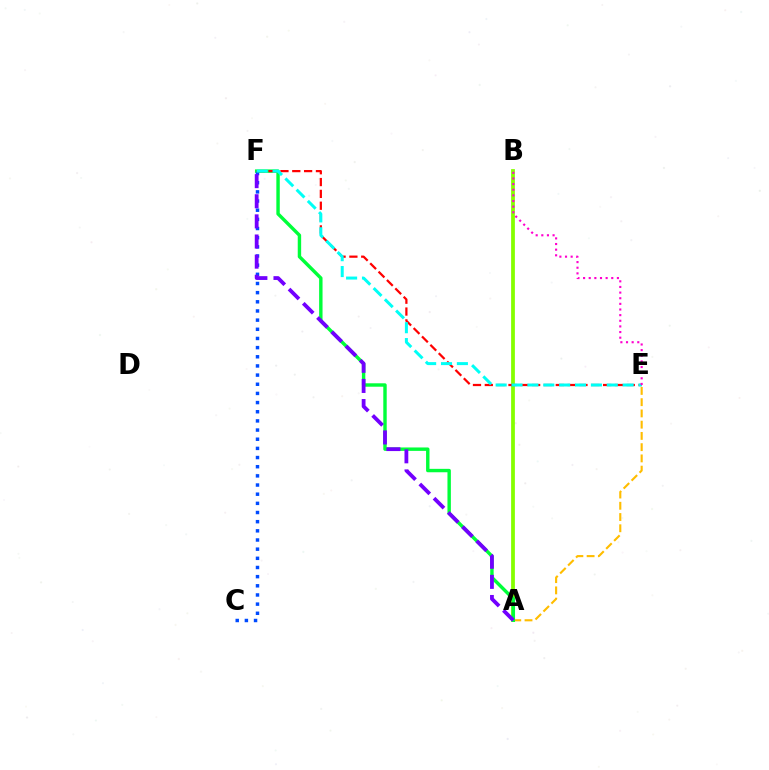{('A', 'E'): [{'color': '#ffbd00', 'line_style': 'dashed', 'thickness': 1.53}], ('A', 'B'): [{'color': '#84ff00', 'line_style': 'solid', 'thickness': 2.71}], ('A', 'F'): [{'color': '#00ff39', 'line_style': 'solid', 'thickness': 2.46}, {'color': '#7200ff', 'line_style': 'dashed', 'thickness': 2.73}], ('C', 'F'): [{'color': '#004bff', 'line_style': 'dotted', 'thickness': 2.49}], ('E', 'F'): [{'color': '#ff0000', 'line_style': 'dashed', 'thickness': 1.61}, {'color': '#00fff6', 'line_style': 'dashed', 'thickness': 2.16}], ('B', 'E'): [{'color': '#ff00cf', 'line_style': 'dotted', 'thickness': 1.53}]}